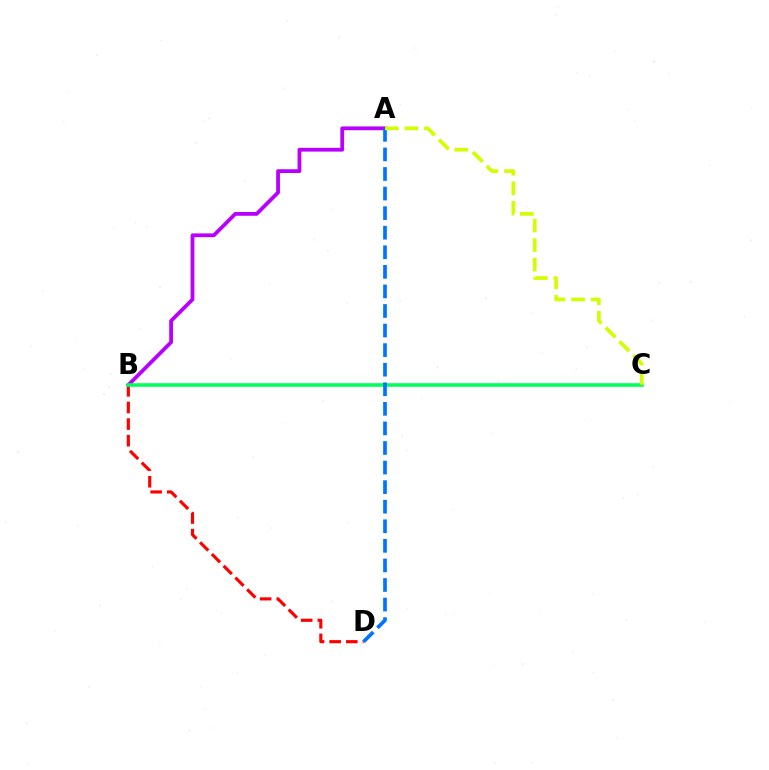{('B', 'D'): [{'color': '#ff0000', 'line_style': 'dashed', 'thickness': 2.26}], ('A', 'B'): [{'color': '#b900ff', 'line_style': 'solid', 'thickness': 2.72}], ('B', 'C'): [{'color': '#00ff5c', 'line_style': 'solid', 'thickness': 2.59}], ('A', 'D'): [{'color': '#0074ff', 'line_style': 'dashed', 'thickness': 2.66}], ('A', 'C'): [{'color': '#d1ff00', 'line_style': 'dashed', 'thickness': 2.65}]}